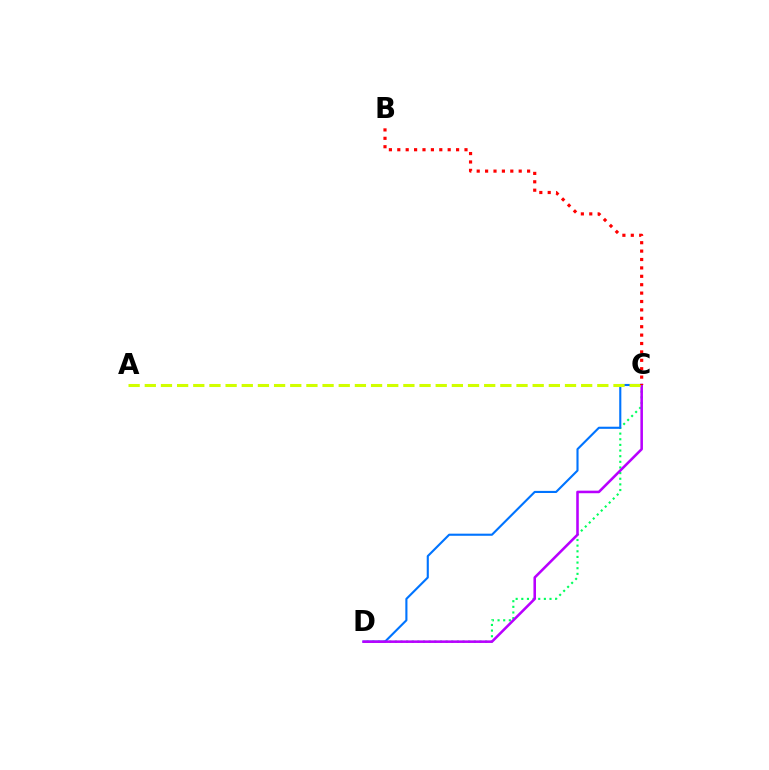{('C', 'D'): [{'color': '#00ff5c', 'line_style': 'dotted', 'thickness': 1.53}, {'color': '#0074ff', 'line_style': 'solid', 'thickness': 1.53}, {'color': '#b900ff', 'line_style': 'solid', 'thickness': 1.84}], ('A', 'C'): [{'color': '#d1ff00', 'line_style': 'dashed', 'thickness': 2.2}], ('B', 'C'): [{'color': '#ff0000', 'line_style': 'dotted', 'thickness': 2.28}]}